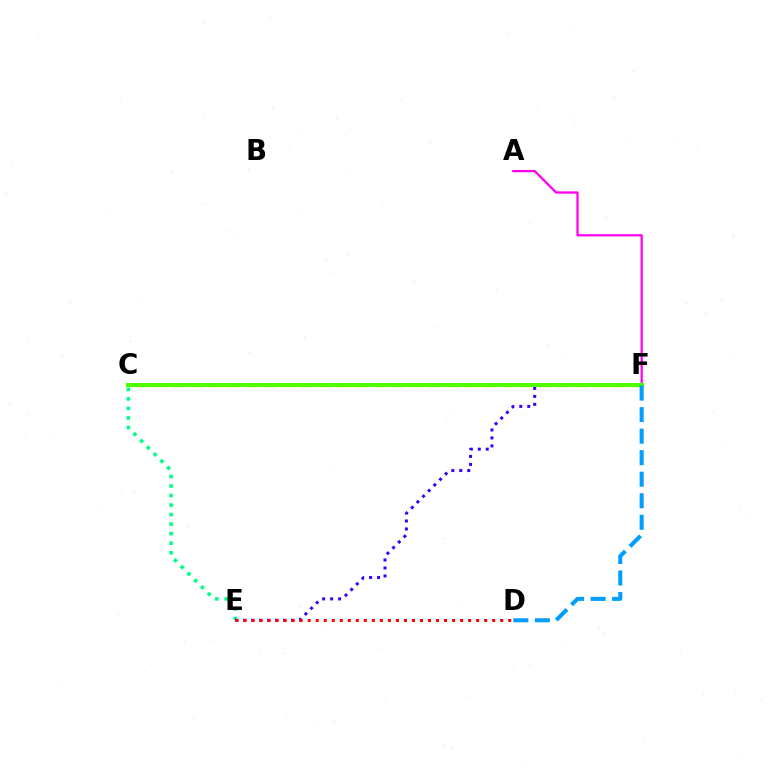{('C', 'E'): [{'color': '#00ff86', 'line_style': 'dotted', 'thickness': 2.59}], ('C', 'F'): [{'color': '#ffd500', 'line_style': 'dashed', 'thickness': 2.49}, {'color': '#4fff00', 'line_style': 'solid', 'thickness': 2.93}], ('A', 'F'): [{'color': '#ff00ed', 'line_style': 'solid', 'thickness': 1.64}], ('E', 'F'): [{'color': '#3700ff', 'line_style': 'dotted', 'thickness': 2.17}], ('D', 'F'): [{'color': '#009eff', 'line_style': 'dashed', 'thickness': 2.92}], ('D', 'E'): [{'color': '#ff0000', 'line_style': 'dotted', 'thickness': 2.18}]}